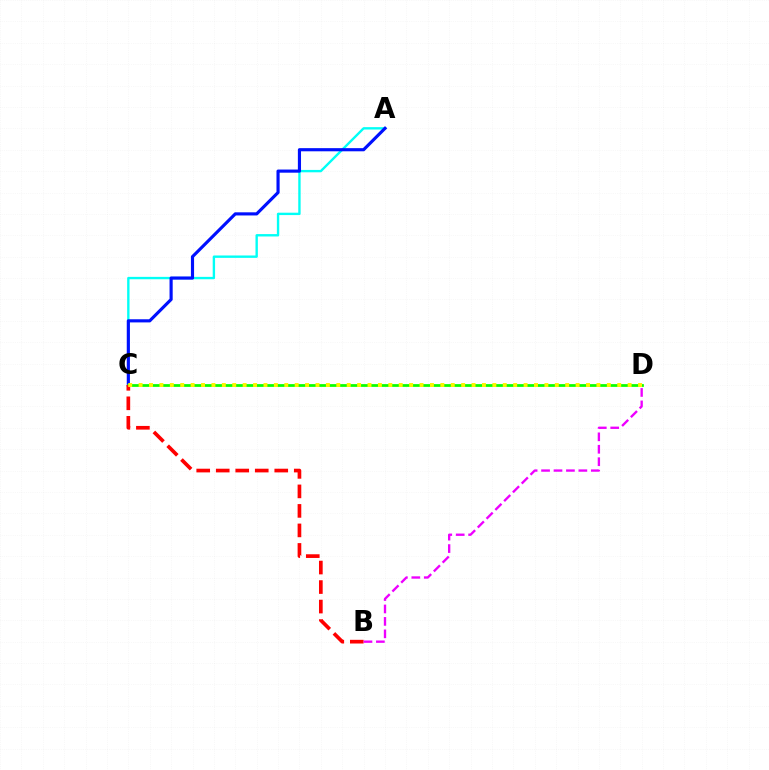{('A', 'C'): [{'color': '#00fff6', 'line_style': 'solid', 'thickness': 1.71}, {'color': '#0010ff', 'line_style': 'solid', 'thickness': 2.27}], ('C', 'D'): [{'color': '#08ff00', 'line_style': 'solid', 'thickness': 1.98}, {'color': '#fcf500', 'line_style': 'dotted', 'thickness': 2.83}], ('B', 'C'): [{'color': '#ff0000', 'line_style': 'dashed', 'thickness': 2.65}], ('B', 'D'): [{'color': '#ee00ff', 'line_style': 'dashed', 'thickness': 1.69}]}